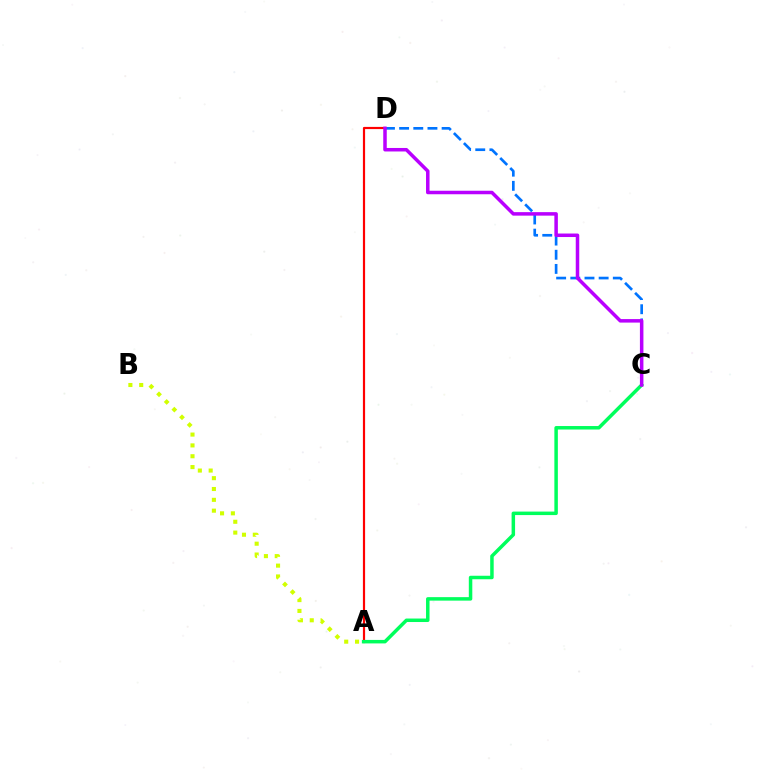{('C', 'D'): [{'color': '#0074ff', 'line_style': 'dashed', 'thickness': 1.92}, {'color': '#b900ff', 'line_style': 'solid', 'thickness': 2.52}], ('A', 'D'): [{'color': '#ff0000', 'line_style': 'solid', 'thickness': 1.58}], ('A', 'C'): [{'color': '#00ff5c', 'line_style': 'solid', 'thickness': 2.51}], ('A', 'B'): [{'color': '#d1ff00', 'line_style': 'dotted', 'thickness': 2.94}]}